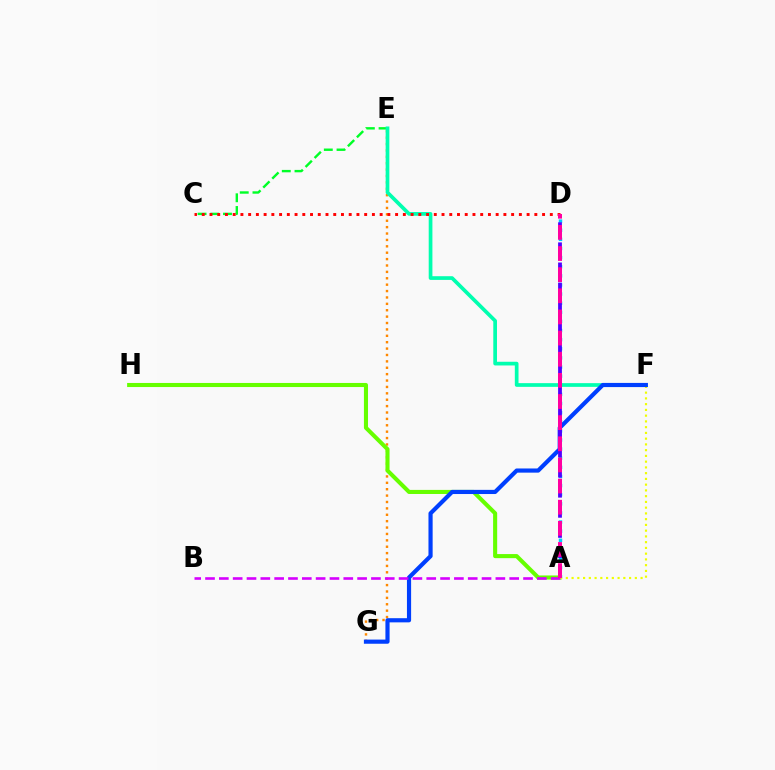{('A', 'D'): [{'color': '#00c7ff', 'line_style': 'dotted', 'thickness': 2.48}, {'color': '#4f00ff', 'line_style': 'dashed', 'thickness': 2.73}, {'color': '#ff00a0', 'line_style': 'dashed', 'thickness': 2.87}], ('E', 'G'): [{'color': '#ff8800', 'line_style': 'dotted', 'thickness': 1.74}], ('A', 'H'): [{'color': '#66ff00', 'line_style': 'solid', 'thickness': 2.94}], ('C', 'E'): [{'color': '#00ff27', 'line_style': 'dashed', 'thickness': 1.73}], ('E', 'F'): [{'color': '#00ffaf', 'line_style': 'solid', 'thickness': 2.66}], ('C', 'D'): [{'color': '#ff0000', 'line_style': 'dotted', 'thickness': 2.1}], ('A', 'F'): [{'color': '#eeff00', 'line_style': 'dotted', 'thickness': 1.56}], ('F', 'G'): [{'color': '#003fff', 'line_style': 'solid', 'thickness': 3.0}], ('A', 'B'): [{'color': '#d600ff', 'line_style': 'dashed', 'thickness': 1.88}]}